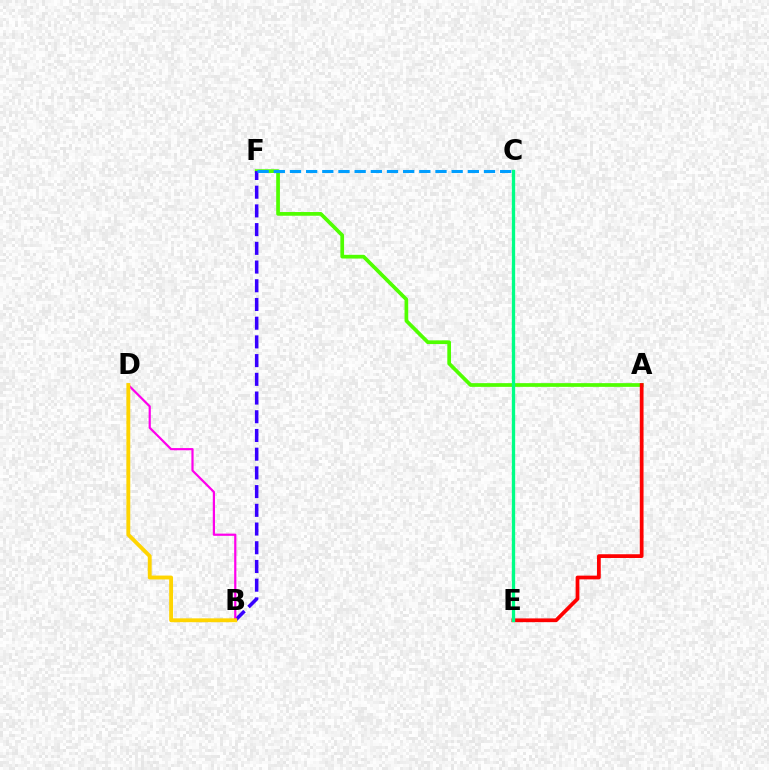{('A', 'F'): [{'color': '#4fff00', 'line_style': 'solid', 'thickness': 2.67}], ('A', 'E'): [{'color': '#ff0000', 'line_style': 'solid', 'thickness': 2.69}], ('B', 'F'): [{'color': '#3700ff', 'line_style': 'dashed', 'thickness': 2.54}], ('B', 'D'): [{'color': '#ff00ed', 'line_style': 'solid', 'thickness': 1.59}, {'color': '#ffd500', 'line_style': 'solid', 'thickness': 2.78}], ('C', 'E'): [{'color': '#00ff86', 'line_style': 'solid', 'thickness': 2.39}], ('C', 'F'): [{'color': '#009eff', 'line_style': 'dashed', 'thickness': 2.2}]}